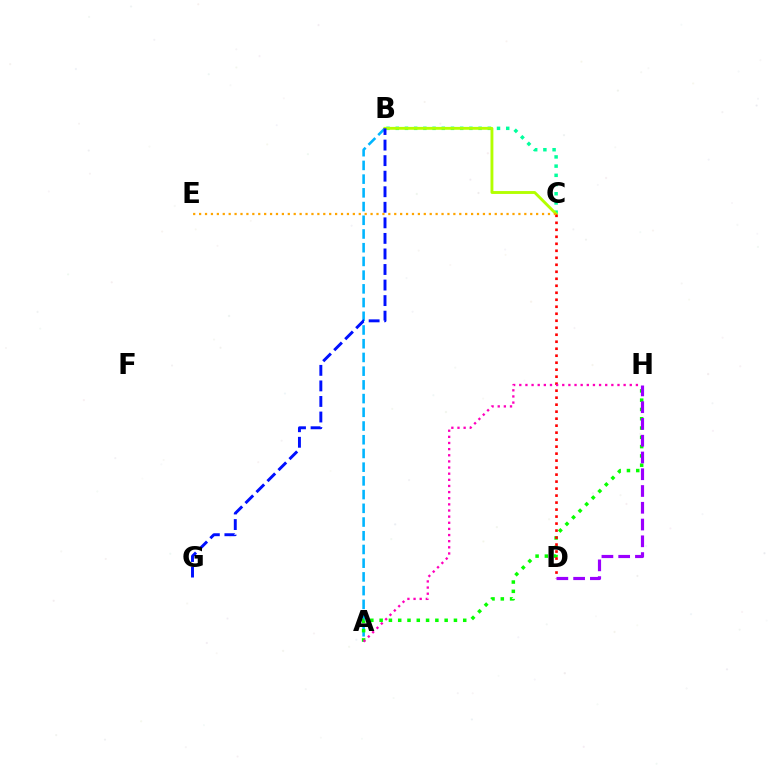{('A', 'B'): [{'color': '#00b5ff', 'line_style': 'dashed', 'thickness': 1.86}], ('A', 'H'): [{'color': '#08ff00', 'line_style': 'dotted', 'thickness': 2.52}, {'color': '#ff00bd', 'line_style': 'dotted', 'thickness': 1.67}], ('B', 'C'): [{'color': '#00ff9d', 'line_style': 'dotted', 'thickness': 2.5}, {'color': '#b3ff00', 'line_style': 'solid', 'thickness': 2.07}], ('C', 'D'): [{'color': '#ff0000', 'line_style': 'dotted', 'thickness': 1.9}], ('C', 'E'): [{'color': '#ffa500', 'line_style': 'dotted', 'thickness': 1.61}], ('D', 'H'): [{'color': '#9b00ff', 'line_style': 'dashed', 'thickness': 2.28}], ('B', 'G'): [{'color': '#0010ff', 'line_style': 'dashed', 'thickness': 2.11}]}